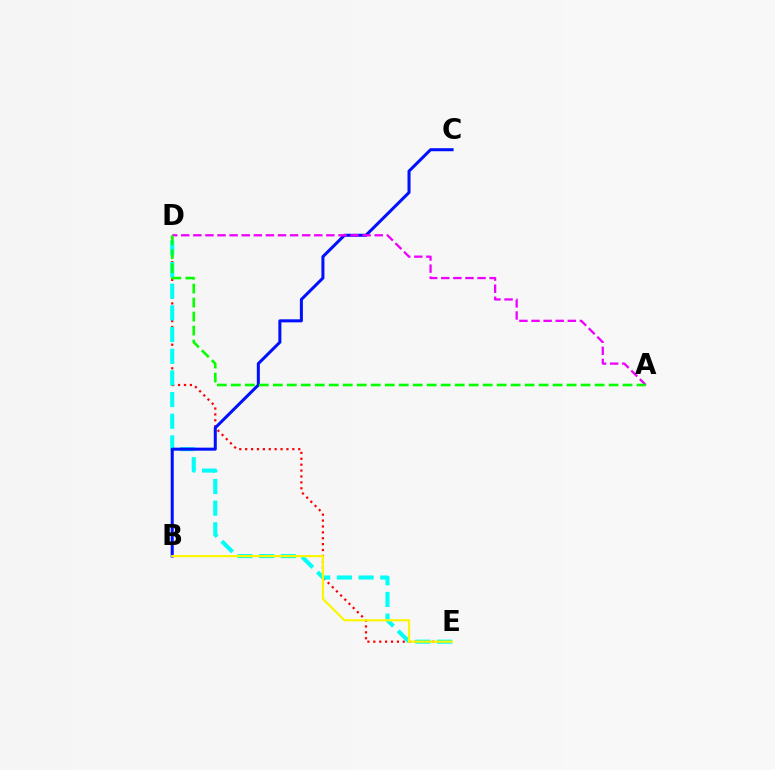{('D', 'E'): [{'color': '#ff0000', 'line_style': 'dotted', 'thickness': 1.6}, {'color': '#00fff6', 'line_style': 'dashed', 'thickness': 2.94}], ('B', 'C'): [{'color': '#0010ff', 'line_style': 'solid', 'thickness': 2.18}], ('B', 'E'): [{'color': '#fcf500', 'line_style': 'solid', 'thickness': 1.56}], ('A', 'D'): [{'color': '#ee00ff', 'line_style': 'dashed', 'thickness': 1.64}, {'color': '#08ff00', 'line_style': 'dashed', 'thickness': 1.9}]}